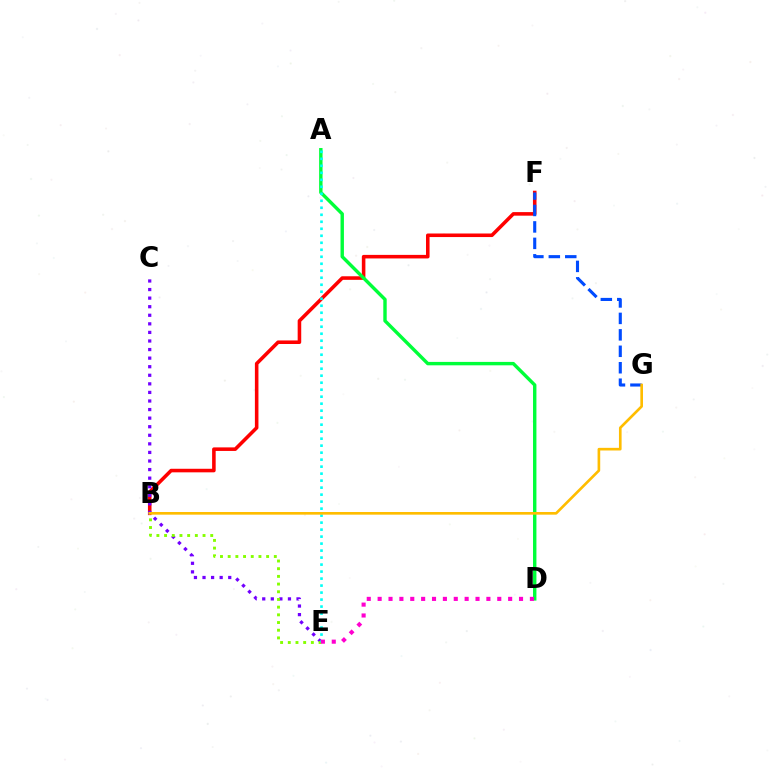{('B', 'F'): [{'color': '#ff0000', 'line_style': 'solid', 'thickness': 2.56}], ('C', 'E'): [{'color': '#7200ff', 'line_style': 'dotted', 'thickness': 2.33}], ('F', 'G'): [{'color': '#004bff', 'line_style': 'dashed', 'thickness': 2.23}], ('B', 'E'): [{'color': '#84ff00', 'line_style': 'dotted', 'thickness': 2.09}], ('A', 'D'): [{'color': '#00ff39', 'line_style': 'solid', 'thickness': 2.45}], ('A', 'E'): [{'color': '#00fff6', 'line_style': 'dotted', 'thickness': 1.9}], ('B', 'G'): [{'color': '#ffbd00', 'line_style': 'solid', 'thickness': 1.91}], ('D', 'E'): [{'color': '#ff00cf', 'line_style': 'dotted', 'thickness': 2.95}]}